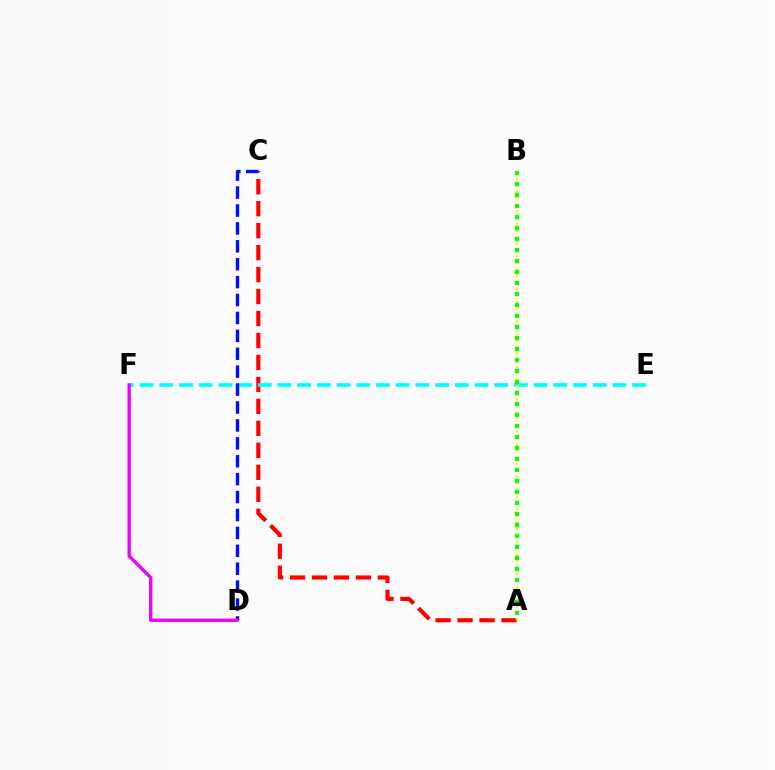{('A', 'C'): [{'color': '#ff0000', 'line_style': 'dashed', 'thickness': 2.98}], ('E', 'F'): [{'color': '#00fff6', 'line_style': 'dashed', 'thickness': 2.68}], ('A', 'B'): [{'color': '#fcf500', 'line_style': 'dotted', 'thickness': 1.76}, {'color': '#08ff00', 'line_style': 'dotted', 'thickness': 2.99}], ('C', 'D'): [{'color': '#0010ff', 'line_style': 'dashed', 'thickness': 2.43}], ('D', 'F'): [{'color': '#ee00ff', 'line_style': 'solid', 'thickness': 2.41}]}